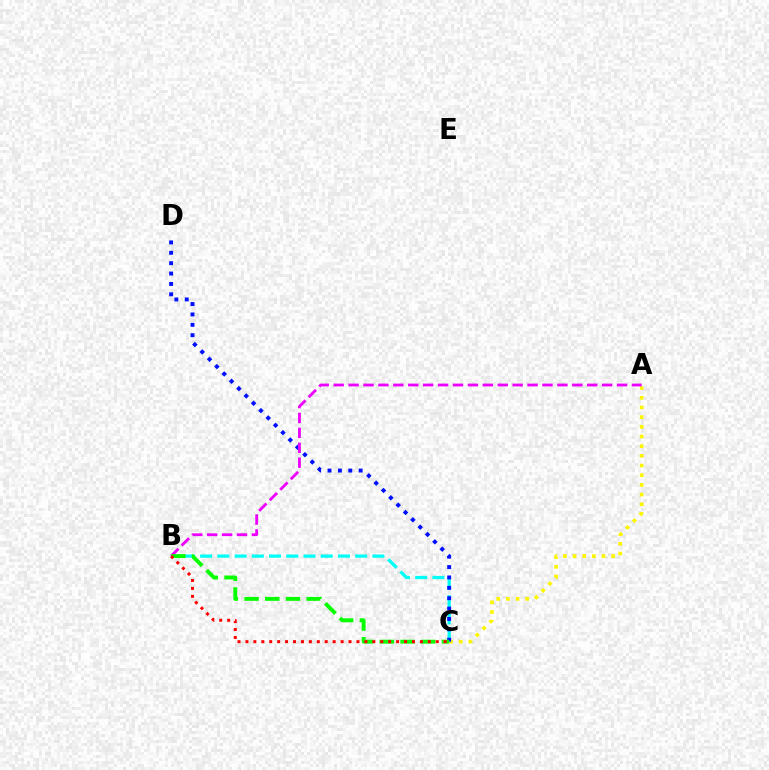{('A', 'C'): [{'color': '#fcf500', 'line_style': 'dotted', 'thickness': 2.63}], ('B', 'C'): [{'color': '#00fff6', 'line_style': 'dashed', 'thickness': 2.34}, {'color': '#08ff00', 'line_style': 'dashed', 'thickness': 2.81}, {'color': '#ff0000', 'line_style': 'dotted', 'thickness': 2.15}], ('C', 'D'): [{'color': '#0010ff', 'line_style': 'dotted', 'thickness': 2.82}], ('A', 'B'): [{'color': '#ee00ff', 'line_style': 'dashed', 'thickness': 2.03}]}